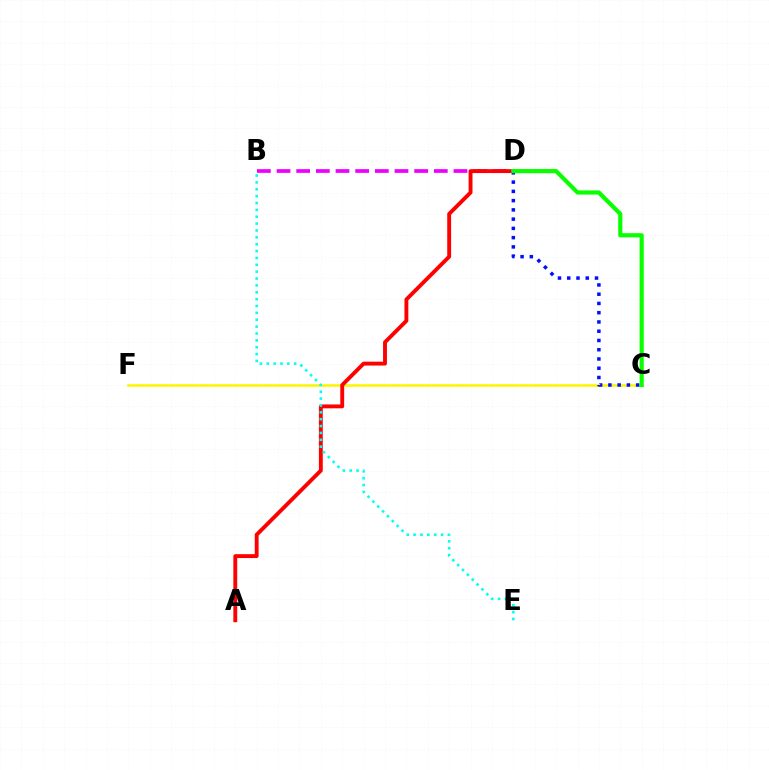{('C', 'F'): [{'color': '#fcf500', 'line_style': 'solid', 'thickness': 1.83}], ('B', 'D'): [{'color': '#ee00ff', 'line_style': 'dashed', 'thickness': 2.67}], ('A', 'D'): [{'color': '#ff0000', 'line_style': 'solid', 'thickness': 2.79}], ('B', 'E'): [{'color': '#00fff6', 'line_style': 'dotted', 'thickness': 1.87}], ('C', 'D'): [{'color': '#0010ff', 'line_style': 'dotted', 'thickness': 2.51}, {'color': '#08ff00', 'line_style': 'solid', 'thickness': 2.99}]}